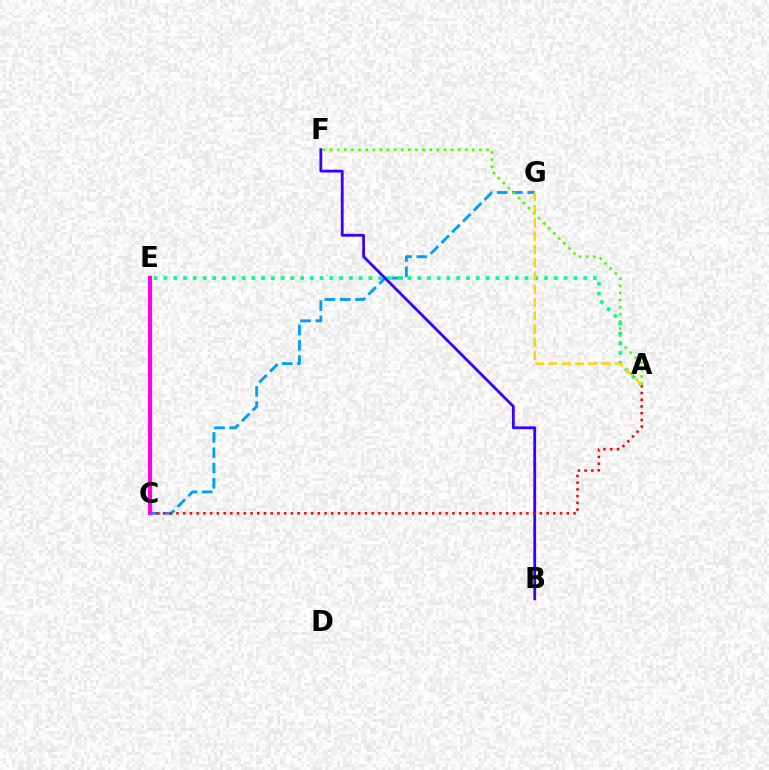{('C', 'G'): [{'color': '#009eff', 'line_style': 'dashed', 'thickness': 2.07}], ('A', 'F'): [{'color': '#4fff00', 'line_style': 'dotted', 'thickness': 1.93}], ('B', 'F'): [{'color': '#3700ff', 'line_style': 'solid', 'thickness': 2.01}], ('A', 'C'): [{'color': '#ff0000', 'line_style': 'dotted', 'thickness': 1.83}], ('A', 'E'): [{'color': '#00ff86', 'line_style': 'dotted', 'thickness': 2.65}], ('A', 'G'): [{'color': '#ffd500', 'line_style': 'dashed', 'thickness': 1.8}], ('C', 'E'): [{'color': '#ff00ed', 'line_style': 'solid', 'thickness': 2.98}]}